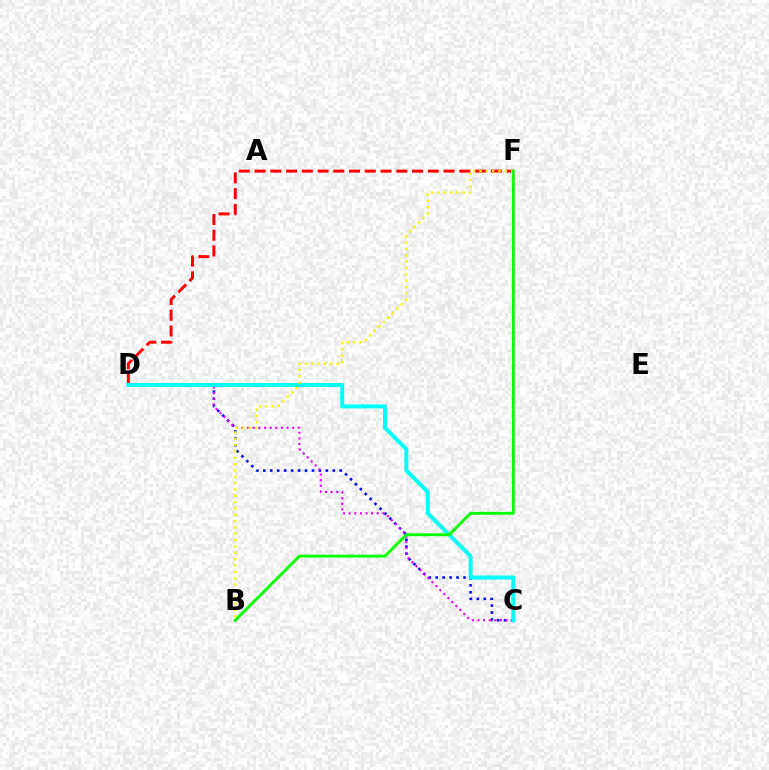{('D', 'F'): [{'color': '#ff0000', 'line_style': 'dashed', 'thickness': 2.14}], ('C', 'D'): [{'color': '#0010ff', 'line_style': 'dotted', 'thickness': 1.89}, {'color': '#ee00ff', 'line_style': 'dotted', 'thickness': 1.53}, {'color': '#00fff6', 'line_style': 'solid', 'thickness': 2.87}], ('B', 'F'): [{'color': '#fcf500', 'line_style': 'dotted', 'thickness': 1.72}, {'color': '#08ff00', 'line_style': 'solid', 'thickness': 2.08}]}